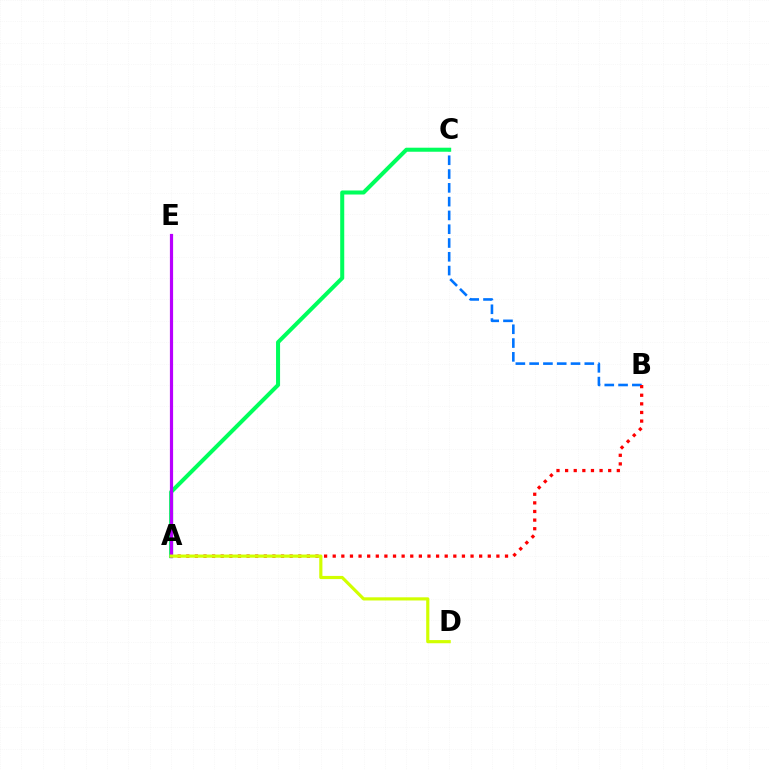{('B', 'C'): [{'color': '#0074ff', 'line_style': 'dashed', 'thickness': 1.87}], ('A', 'C'): [{'color': '#00ff5c', 'line_style': 'solid', 'thickness': 2.9}], ('A', 'B'): [{'color': '#ff0000', 'line_style': 'dotted', 'thickness': 2.34}], ('A', 'E'): [{'color': '#b900ff', 'line_style': 'solid', 'thickness': 2.3}], ('A', 'D'): [{'color': '#d1ff00', 'line_style': 'solid', 'thickness': 2.28}]}